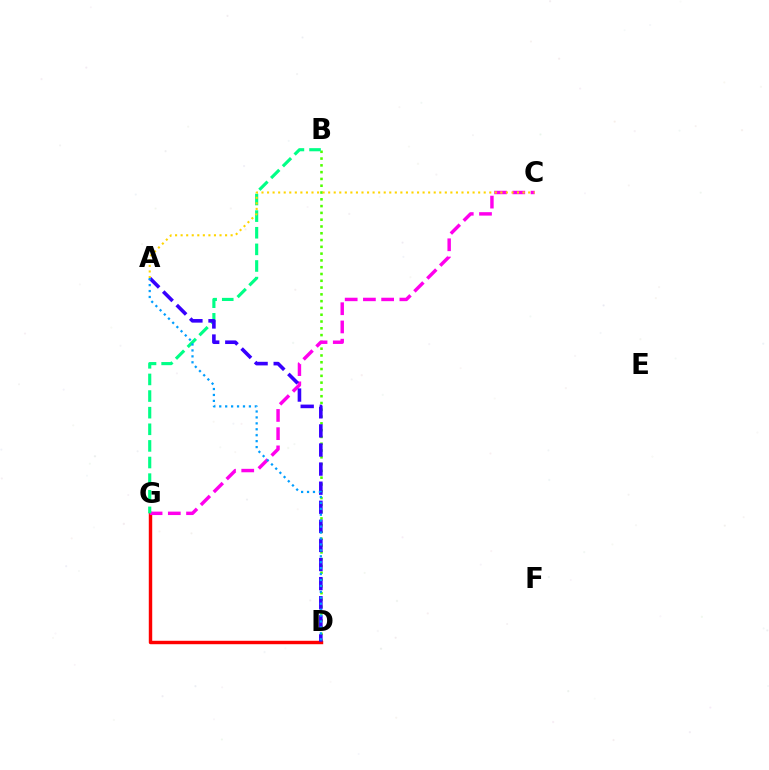{('B', 'D'): [{'color': '#4fff00', 'line_style': 'dotted', 'thickness': 1.84}], ('D', 'G'): [{'color': '#ff0000', 'line_style': 'solid', 'thickness': 2.47}], ('C', 'G'): [{'color': '#ff00ed', 'line_style': 'dashed', 'thickness': 2.48}], ('B', 'G'): [{'color': '#00ff86', 'line_style': 'dashed', 'thickness': 2.26}], ('A', 'D'): [{'color': '#3700ff', 'line_style': 'dashed', 'thickness': 2.59}, {'color': '#009eff', 'line_style': 'dotted', 'thickness': 1.61}], ('A', 'C'): [{'color': '#ffd500', 'line_style': 'dotted', 'thickness': 1.51}]}